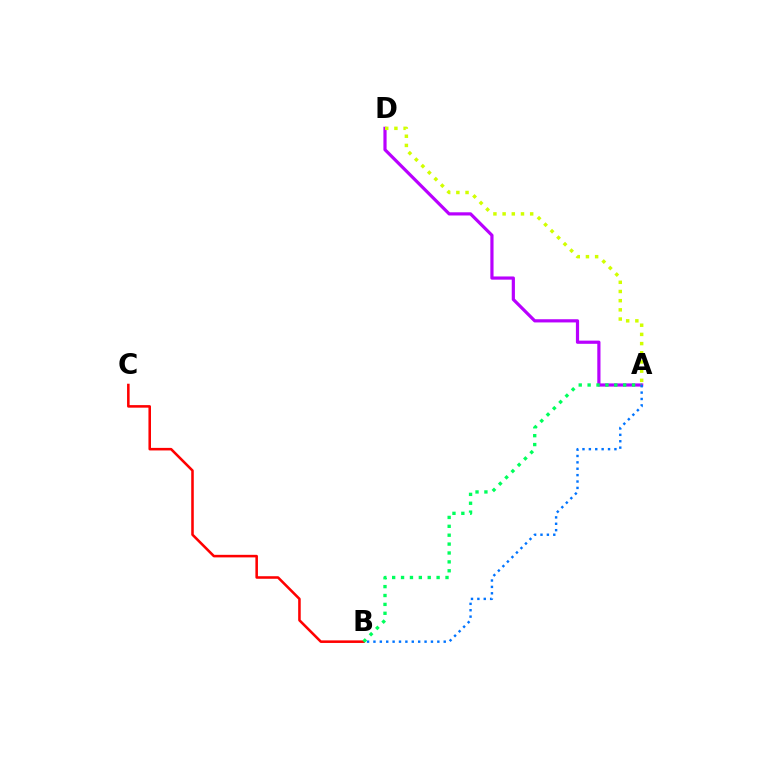{('A', 'D'): [{'color': '#b900ff', 'line_style': 'solid', 'thickness': 2.3}, {'color': '#d1ff00', 'line_style': 'dotted', 'thickness': 2.5}], ('B', 'C'): [{'color': '#ff0000', 'line_style': 'solid', 'thickness': 1.84}], ('A', 'B'): [{'color': '#00ff5c', 'line_style': 'dotted', 'thickness': 2.42}, {'color': '#0074ff', 'line_style': 'dotted', 'thickness': 1.74}]}